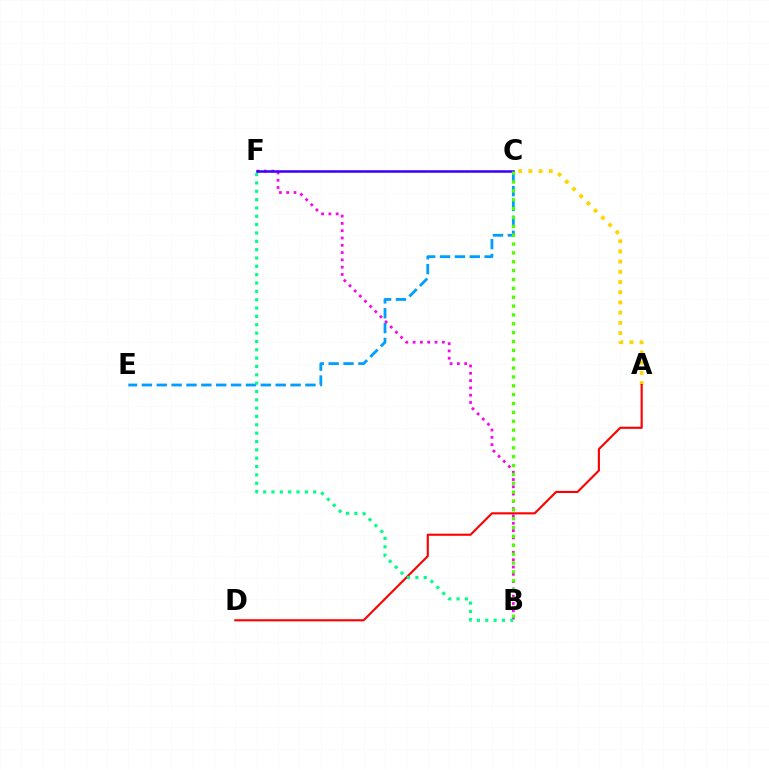{('C', 'E'): [{'color': '#009eff', 'line_style': 'dashed', 'thickness': 2.02}], ('A', 'C'): [{'color': '#ffd500', 'line_style': 'dotted', 'thickness': 2.77}], ('B', 'F'): [{'color': '#ff00ed', 'line_style': 'dotted', 'thickness': 1.98}, {'color': '#00ff86', 'line_style': 'dotted', 'thickness': 2.27}], ('C', 'F'): [{'color': '#3700ff', 'line_style': 'solid', 'thickness': 1.82}], ('A', 'D'): [{'color': '#ff0000', 'line_style': 'solid', 'thickness': 1.53}], ('B', 'C'): [{'color': '#4fff00', 'line_style': 'dotted', 'thickness': 2.41}]}